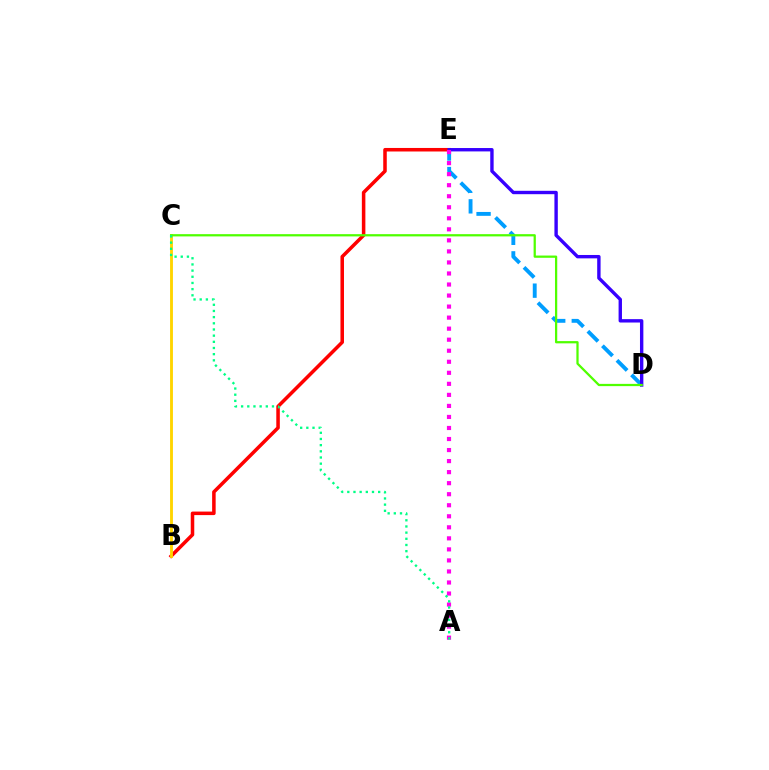{('D', 'E'): [{'color': '#009eff', 'line_style': 'dashed', 'thickness': 2.79}, {'color': '#3700ff', 'line_style': 'solid', 'thickness': 2.44}], ('B', 'E'): [{'color': '#ff0000', 'line_style': 'solid', 'thickness': 2.54}], ('A', 'E'): [{'color': '#ff00ed', 'line_style': 'dotted', 'thickness': 3.0}], ('B', 'C'): [{'color': '#ffd500', 'line_style': 'solid', 'thickness': 2.06}], ('C', 'D'): [{'color': '#4fff00', 'line_style': 'solid', 'thickness': 1.62}], ('A', 'C'): [{'color': '#00ff86', 'line_style': 'dotted', 'thickness': 1.68}]}